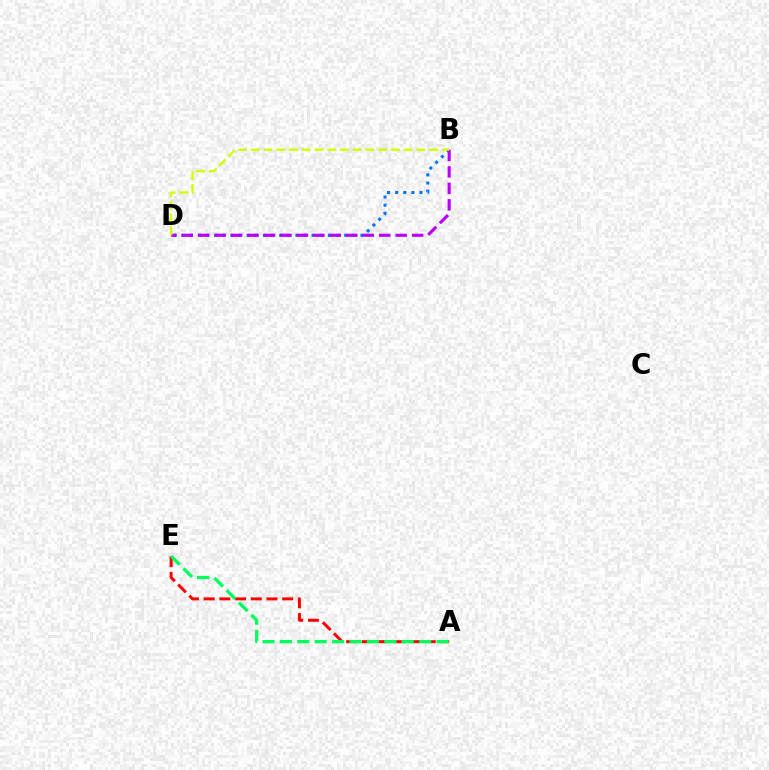{('A', 'E'): [{'color': '#ff0000', 'line_style': 'dashed', 'thickness': 2.13}, {'color': '#00ff5c', 'line_style': 'dashed', 'thickness': 2.36}], ('B', 'D'): [{'color': '#0074ff', 'line_style': 'dotted', 'thickness': 2.21}, {'color': '#b900ff', 'line_style': 'dashed', 'thickness': 2.24}, {'color': '#d1ff00', 'line_style': 'dashed', 'thickness': 1.73}]}